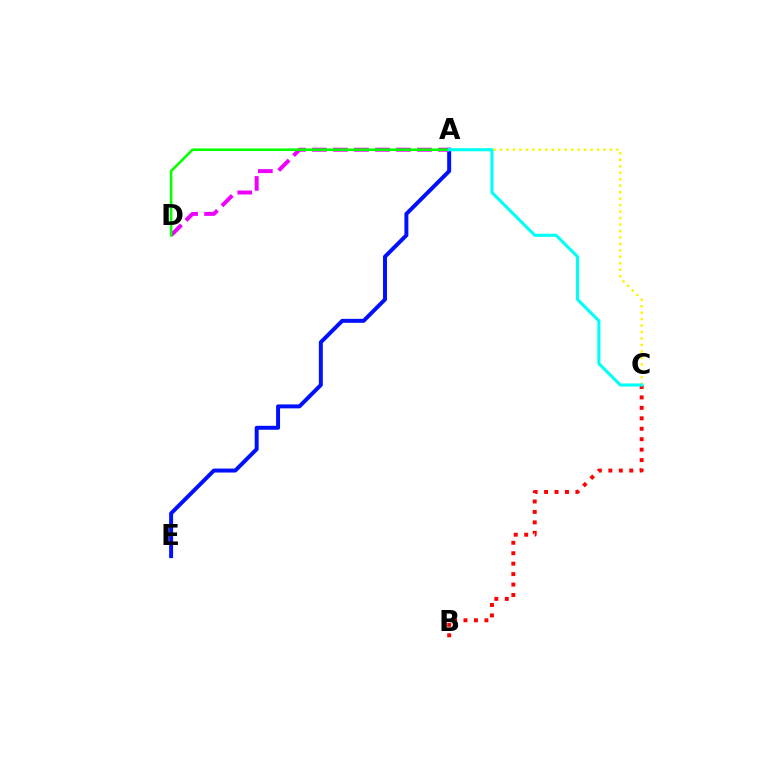{('A', 'E'): [{'color': '#0010ff', 'line_style': 'solid', 'thickness': 2.85}], ('A', 'D'): [{'color': '#ee00ff', 'line_style': 'dashed', 'thickness': 2.85}, {'color': '#08ff00', 'line_style': 'solid', 'thickness': 1.88}], ('B', 'C'): [{'color': '#ff0000', 'line_style': 'dotted', 'thickness': 2.84}], ('A', 'C'): [{'color': '#fcf500', 'line_style': 'dotted', 'thickness': 1.76}, {'color': '#00fff6', 'line_style': 'solid', 'thickness': 2.23}]}